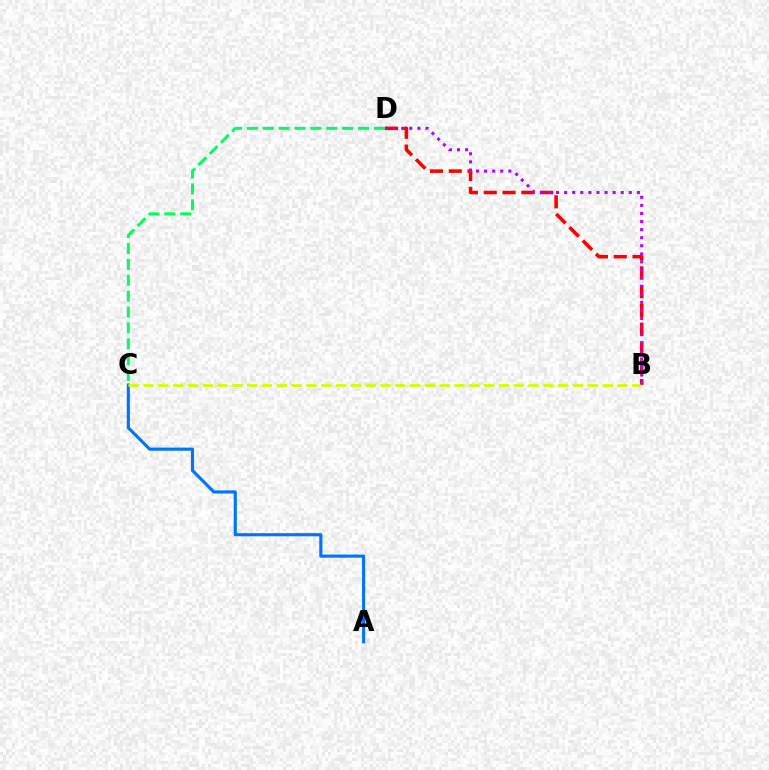{('C', 'D'): [{'color': '#00ff5c', 'line_style': 'dashed', 'thickness': 2.16}], ('B', 'D'): [{'color': '#ff0000', 'line_style': 'dashed', 'thickness': 2.55}, {'color': '#b900ff', 'line_style': 'dotted', 'thickness': 2.2}], ('A', 'C'): [{'color': '#0074ff', 'line_style': 'solid', 'thickness': 2.25}], ('B', 'C'): [{'color': '#d1ff00', 'line_style': 'dashed', 'thickness': 2.01}]}